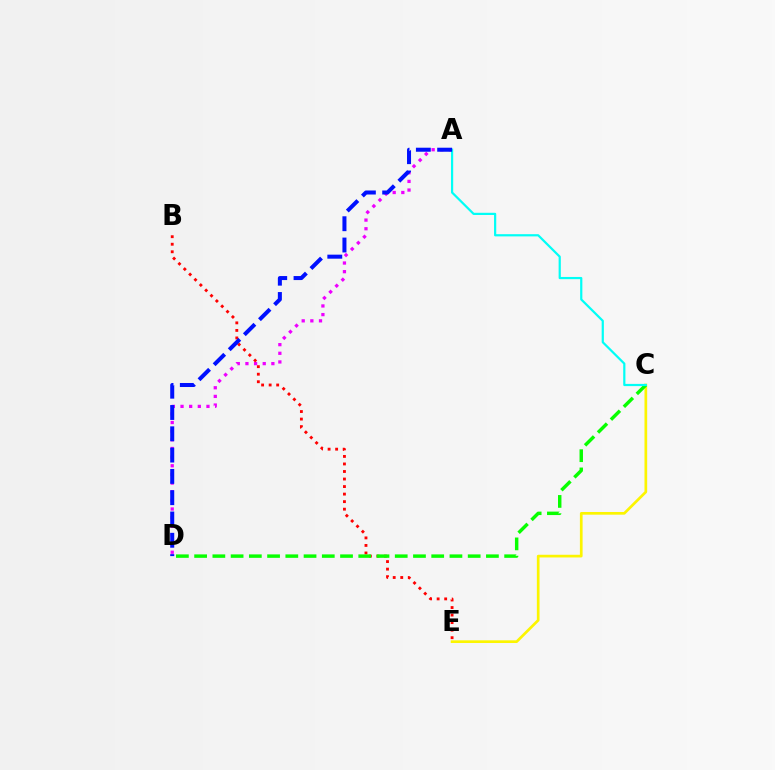{('A', 'D'): [{'color': '#ee00ff', 'line_style': 'dotted', 'thickness': 2.35}, {'color': '#0010ff', 'line_style': 'dashed', 'thickness': 2.89}], ('B', 'E'): [{'color': '#ff0000', 'line_style': 'dotted', 'thickness': 2.05}], ('C', 'E'): [{'color': '#fcf500', 'line_style': 'solid', 'thickness': 1.94}], ('C', 'D'): [{'color': '#08ff00', 'line_style': 'dashed', 'thickness': 2.48}], ('A', 'C'): [{'color': '#00fff6', 'line_style': 'solid', 'thickness': 1.59}]}